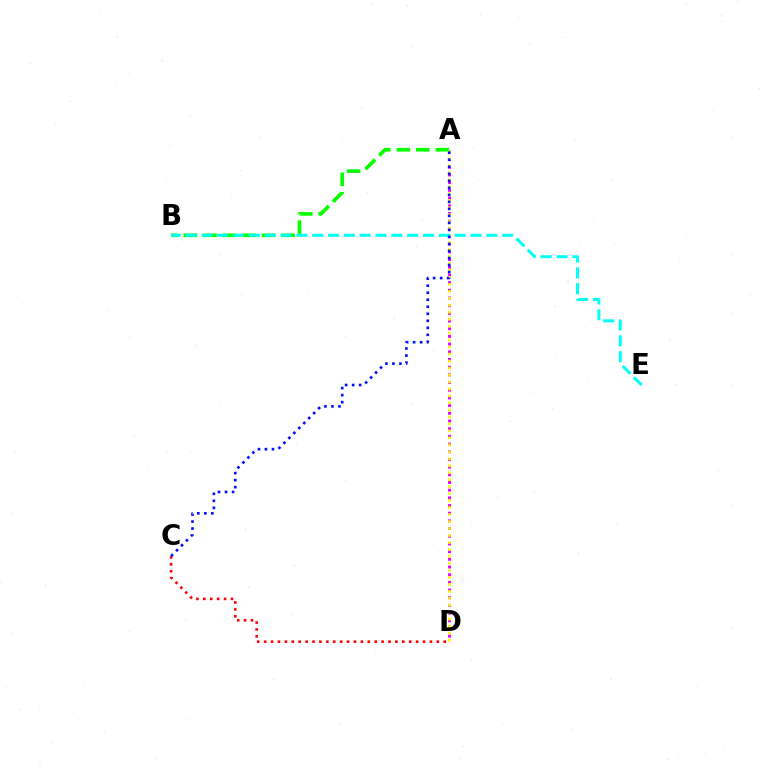{('A', 'D'): [{'color': '#ee00ff', 'line_style': 'dotted', 'thickness': 2.09}, {'color': '#fcf500', 'line_style': 'dotted', 'thickness': 1.9}], ('A', 'B'): [{'color': '#08ff00', 'line_style': 'dashed', 'thickness': 2.65}], ('C', 'D'): [{'color': '#ff0000', 'line_style': 'dotted', 'thickness': 1.88}], ('B', 'E'): [{'color': '#00fff6', 'line_style': 'dashed', 'thickness': 2.15}], ('A', 'C'): [{'color': '#0010ff', 'line_style': 'dotted', 'thickness': 1.91}]}